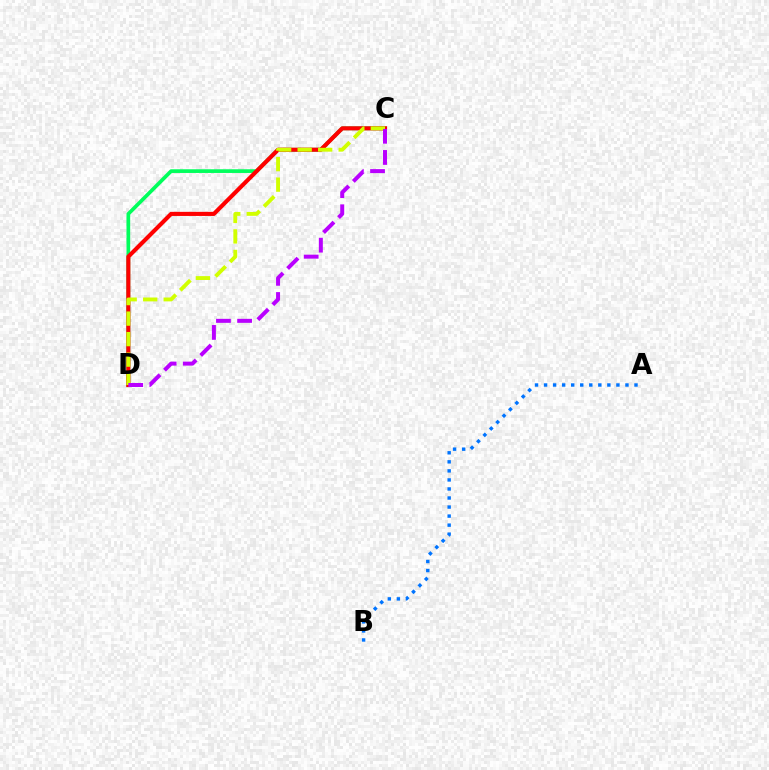{('C', 'D'): [{'color': '#00ff5c', 'line_style': 'solid', 'thickness': 2.66}, {'color': '#ff0000', 'line_style': 'solid', 'thickness': 2.96}, {'color': '#d1ff00', 'line_style': 'dashed', 'thickness': 2.79}, {'color': '#b900ff', 'line_style': 'dashed', 'thickness': 2.87}], ('A', 'B'): [{'color': '#0074ff', 'line_style': 'dotted', 'thickness': 2.46}]}